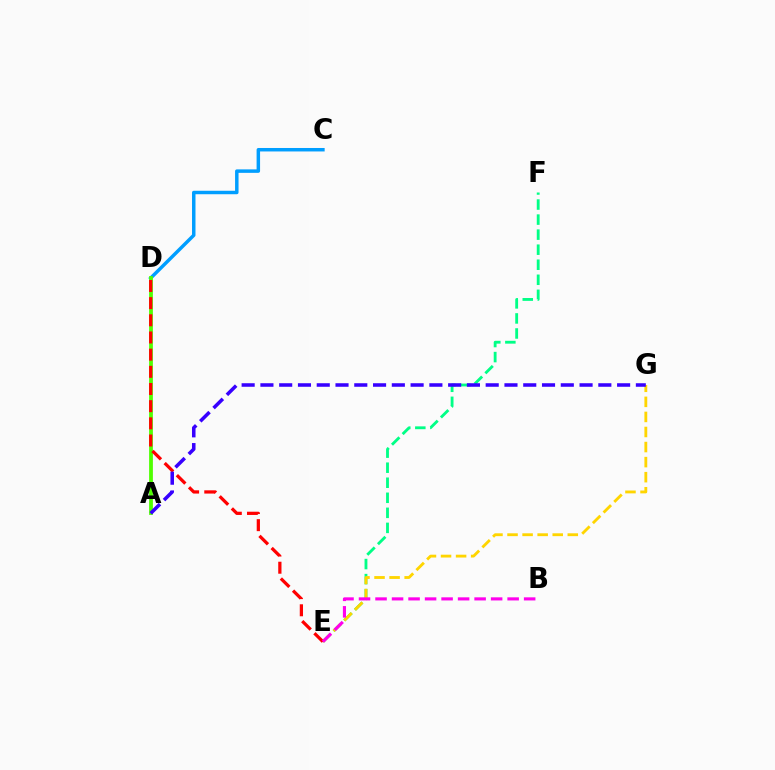{('C', 'D'): [{'color': '#009eff', 'line_style': 'solid', 'thickness': 2.5}], ('A', 'D'): [{'color': '#4fff00', 'line_style': 'solid', 'thickness': 2.73}], ('E', 'F'): [{'color': '#00ff86', 'line_style': 'dashed', 'thickness': 2.04}], ('E', 'G'): [{'color': '#ffd500', 'line_style': 'dashed', 'thickness': 2.05}], ('D', 'E'): [{'color': '#ff0000', 'line_style': 'dashed', 'thickness': 2.33}], ('A', 'G'): [{'color': '#3700ff', 'line_style': 'dashed', 'thickness': 2.55}], ('B', 'E'): [{'color': '#ff00ed', 'line_style': 'dashed', 'thickness': 2.24}]}